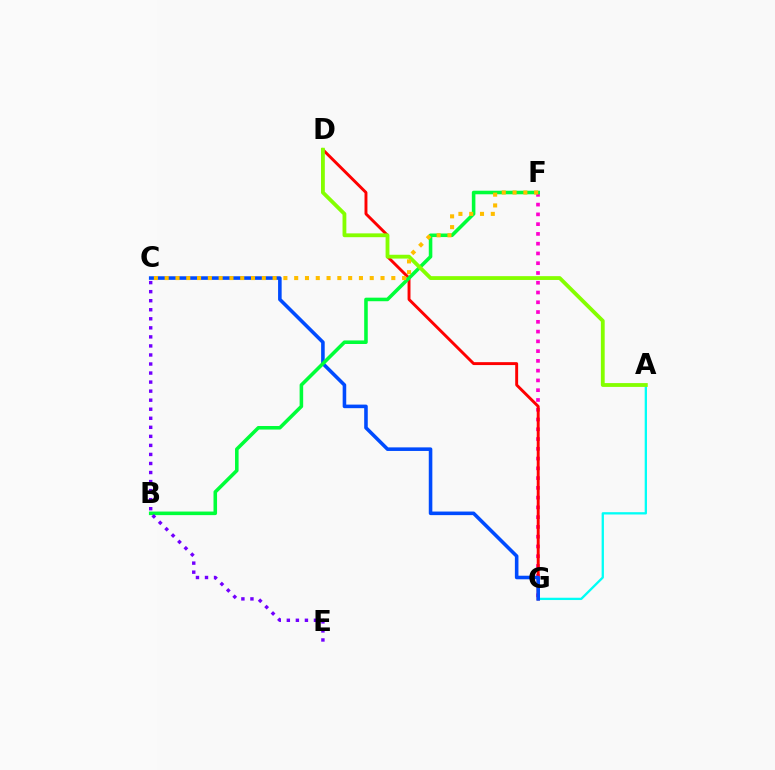{('F', 'G'): [{'color': '#ff00cf', 'line_style': 'dotted', 'thickness': 2.65}], ('A', 'G'): [{'color': '#00fff6', 'line_style': 'solid', 'thickness': 1.66}], ('D', 'G'): [{'color': '#ff0000', 'line_style': 'solid', 'thickness': 2.1}], ('C', 'G'): [{'color': '#004bff', 'line_style': 'solid', 'thickness': 2.57}], ('B', 'F'): [{'color': '#00ff39', 'line_style': 'solid', 'thickness': 2.57}], ('C', 'E'): [{'color': '#7200ff', 'line_style': 'dotted', 'thickness': 2.46}], ('A', 'D'): [{'color': '#84ff00', 'line_style': 'solid', 'thickness': 2.75}], ('C', 'F'): [{'color': '#ffbd00', 'line_style': 'dotted', 'thickness': 2.93}]}